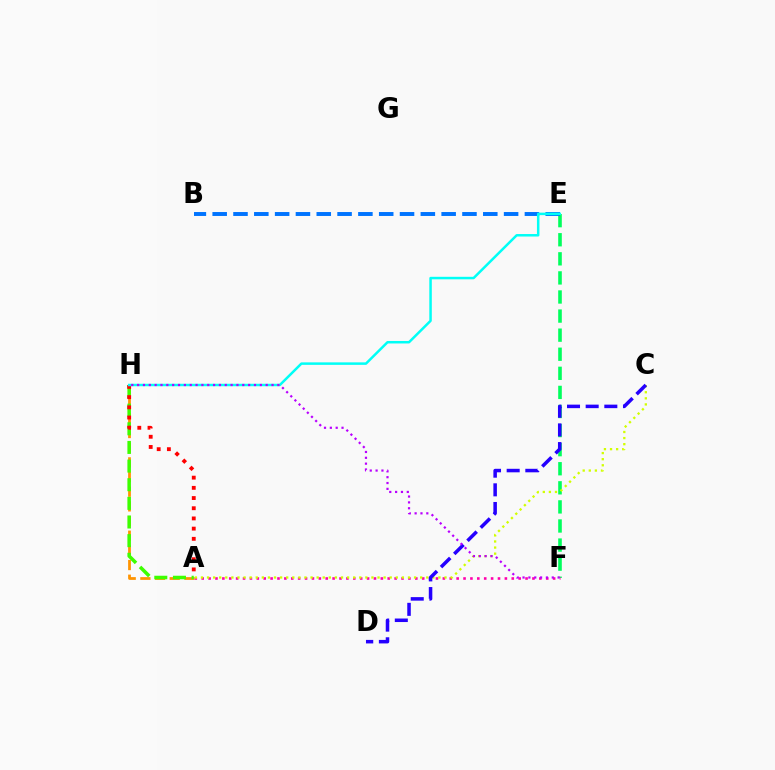{('E', 'F'): [{'color': '#00ff5c', 'line_style': 'dashed', 'thickness': 2.59}], ('A', 'F'): [{'color': '#ff00ac', 'line_style': 'dotted', 'thickness': 1.87}], ('B', 'E'): [{'color': '#0074ff', 'line_style': 'dashed', 'thickness': 2.83}], ('A', 'H'): [{'color': '#ff9400', 'line_style': 'dashed', 'thickness': 1.99}, {'color': '#3dff00', 'line_style': 'dashed', 'thickness': 2.53}, {'color': '#ff0000', 'line_style': 'dotted', 'thickness': 2.77}], ('A', 'C'): [{'color': '#d1ff00', 'line_style': 'dotted', 'thickness': 1.65}], ('E', 'H'): [{'color': '#00fff6', 'line_style': 'solid', 'thickness': 1.8}], ('C', 'D'): [{'color': '#2500ff', 'line_style': 'dashed', 'thickness': 2.53}], ('F', 'H'): [{'color': '#b900ff', 'line_style': 'dotted', 'thickness': 1.59}]}